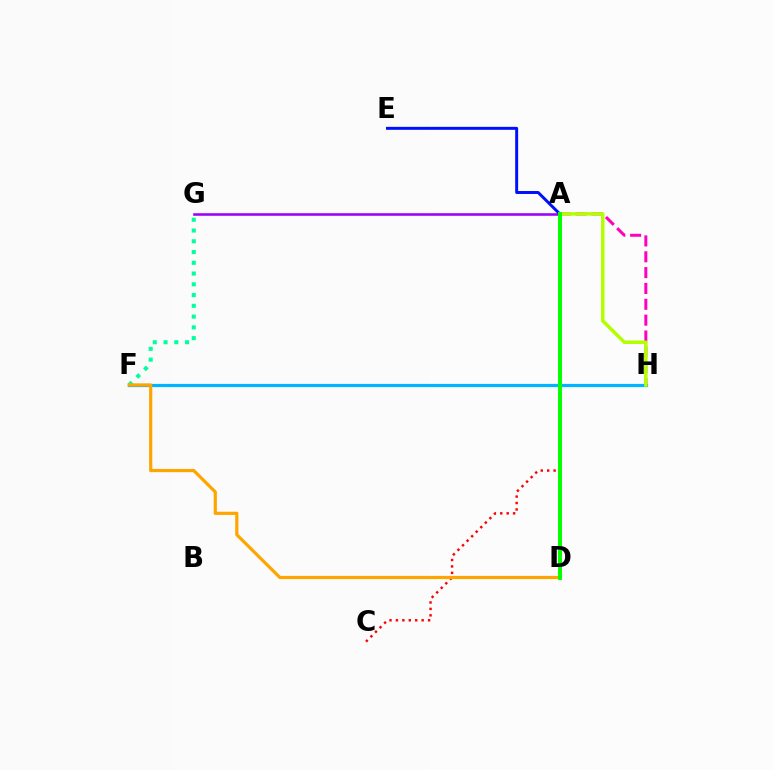{('F', 'H'): [{'color': '#00b5ff', 'line_style': 'solid', 'thickness': 2.32}], ('A', 'H'): [{'color': '#ff00bd', 'line_style': 'dashed', 'thickness': 2.15}, {'color': '#b3ff00', 'line_style': 'solid', 'thickness': 2.51}], ('A', 'C'): [{'color': '#ff0000', 'line_style': 'dotted', 'thickness': 1.75}], ('A', 'G'): [{'color': '#9b00ff', 'line_style': 'solid', 'thickness': 1.85}], ('F', 'G'): [{'color': '#00ff9d', 'line_style': 'dotted', 'thickness': 2.92}], ('A', 'E'): [{'color': '#0010ff', 'line_style': 'solid', 'thickness': 2.14}], ('D', 'F'): [{'color': '#ffa500', 'line_style': 'solid', 'thickness': 2.3}], ('A', 'D'): [{'color': '#08ff00', 'line_style': 'solid', 'thickness': 2.88}]}